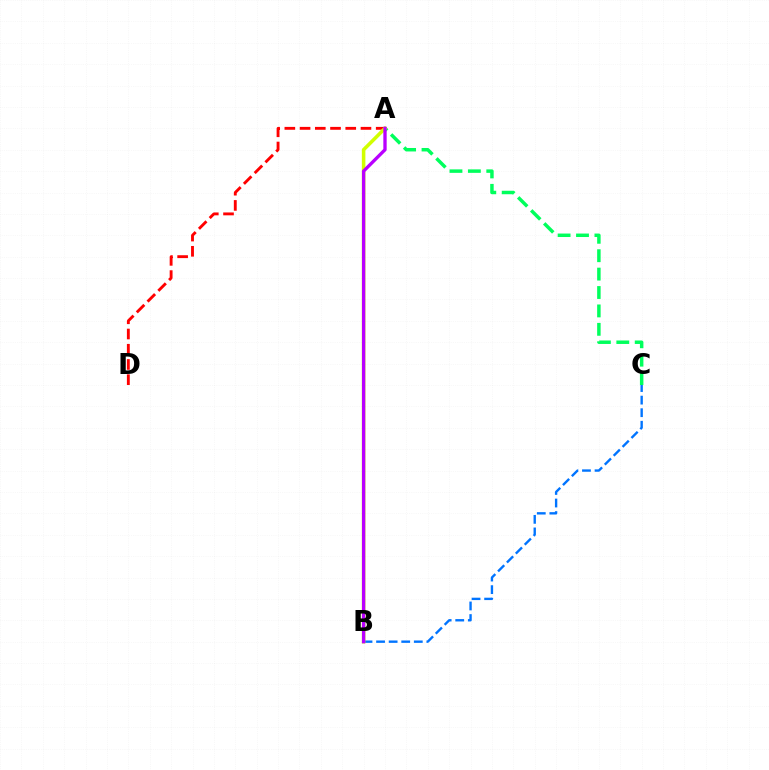{('A', 'D'): [{'color': '#ff0000', 'line_style': 'dashed', 'thickness': 2.07}], ('A', 'C'): [{'color': '#00ff5c', 'line_style': 'dashed', 'thickness': 2.5}], ('B', 'C'): [{'color': '#0074ff', 'line_style': 'dashed', 'thickness': 1.71}], ('A', 'B'): [{'color': '#d1ff00', 'line_style': 'solid', 'thickness': 2.55}, {'color': '#b900ff', 'line_style': 'solid', 'thickness': 2.39}]}